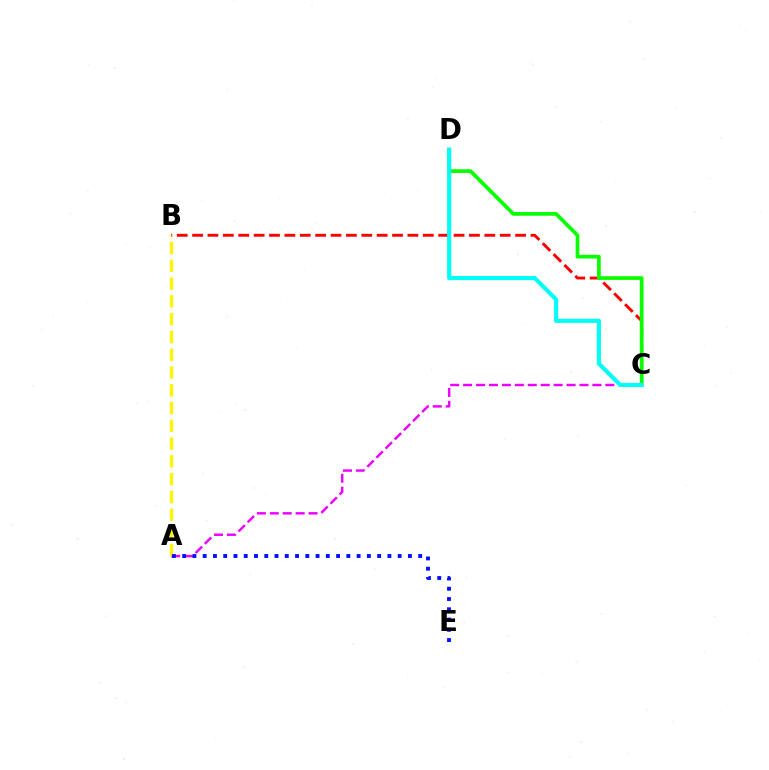{('B', 'C'): [{'color': '#ff0000', 'line_style': 'dashed', 'thickness': 2.09}], ('A', 'C'): [{'color': '#ee00ff', 'line_style': 'dashed', 'thickness': 1.76}], ('C', 'D'): [{'color': '#08ff00', 'line_style': 'solid', 'thickness': 2.67}, {'color': '#00fff6', 'line_style': 'solid', 'thickness': 2.98}], ('A', 'B'): [{'color': '#fcf500', 'line_style': 'dashed', 'thickness': 2.42}], ('A', 'E'): [{'color': '#0010ff', 'line_style': 'dotted', 'thickness': 2.79}]}